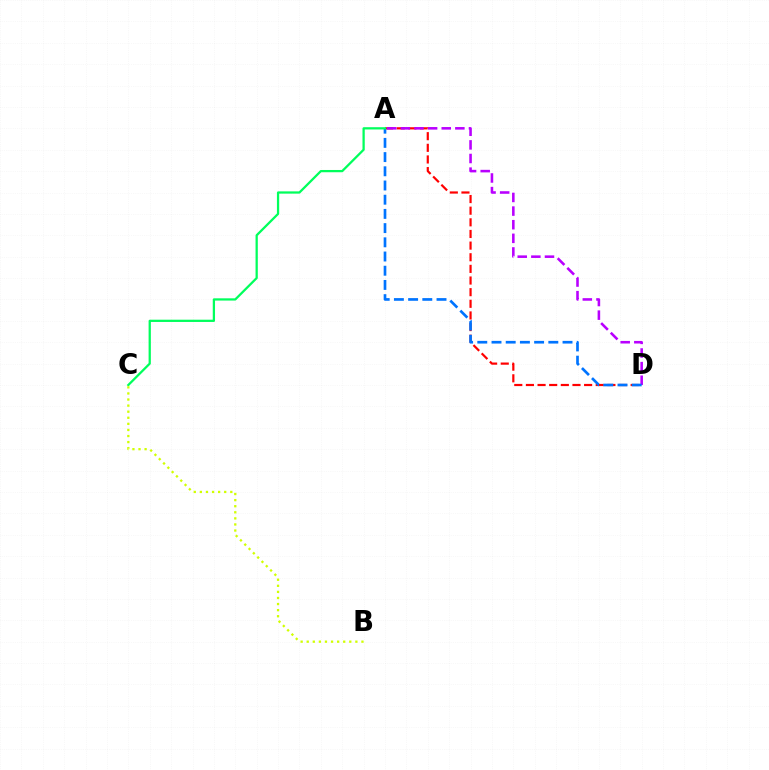{('A', 'D'): [{'color': '#ff0000', 'line_style': 'dashed', 'thickness': 1.58}, {'color': '#b900ff', 'line_style': 'dashed', 'thickness': 1.85}, {'color': '#0074ff', 'line_style': 'dashed', 'thickness': 1.93}], ('A', 'C'): [{'color': '#00ff5c', 'line_style': 'solid', 'thickness': 1.63}], ('B', 'C'): [{'color': '#d1ff00', 'line_style': 'dotted', 'thickness': 1.65}]}